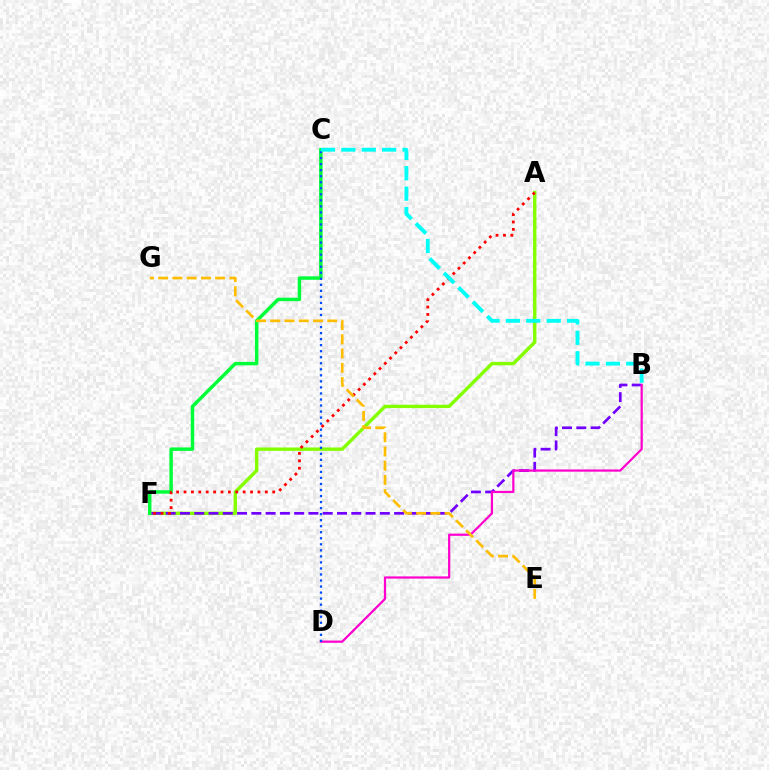{('A', 'F'): [{'color': '#84ff00', 'line_style': 'solid', 'thickness': 2.44}, {'color': '#ff0000', 'line_style': 'dotted', 'thickness': 2.01}], ('C', 'F'): [{'color': '#00ff39', 'line_style': 'solid', 'thickness': 2.49}], ('B', 'F'): [{'color': '#7200ff', 'line_style': 'dashed', 'thickness': 1.94}], ('B', 'D'): [{'color': '#ff00cf', 'line_style': 'solid', 'thickness': 1.6}], ('C', 'D'): [{'color': '#004bff', 'line_style': 'dotted', 'thickness': 1.64}], ('B', 'C'): [{'color': '#00fff6', 'line_style': 'dashed', 'thickness': 2.77}], ('E', 'G'): [{'color': '#ffbd00', 'line_style': 'dashed', 'thickness': 1.93}]}